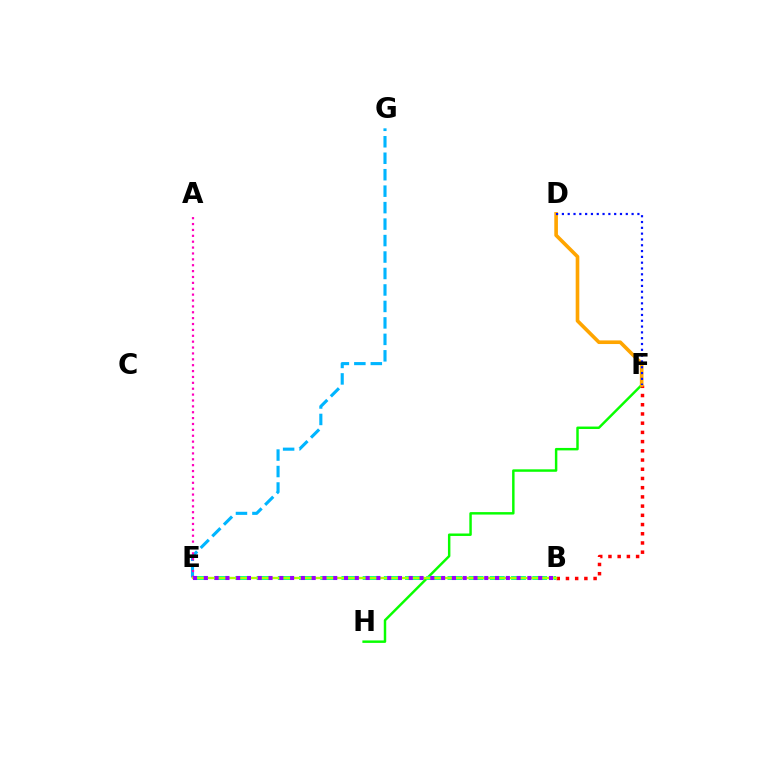{('F', 'H'): [{'color': '#08ff00', 'line_style': 'solid', 'thickness': 1.77}], ('E', 'G'): [{'color': '#00b5ff', 'line_style': 'dashed', 'thickness': 2.24}], ('B', 'E'): [{'color': '#00ff9d', 'line_style': 'dashed', 'thickness': 2.88}, {'color': '#b3ff00', 'line_style': 'solid', 'thickness': 1.69}, {'color': '#9b00ff', 'line_style': 'dotted', 'thickness': 2.93}], ('B', 'F'): [{'color': '#ff0000', 'line_style': 'dotted', 'thickness': 2.5}], ('A', 'E'): [{'color': '#ff00bd', 'line_style': 'dotted', 'thickness': 1.6}], ('D', 'F'): [{'color': '#ffa500', 'line_style': 'solid', 'thickness': 2.62}, {'color': '#0010ff', 'line_style': 'dotted', 'thickness': 1.58}]}